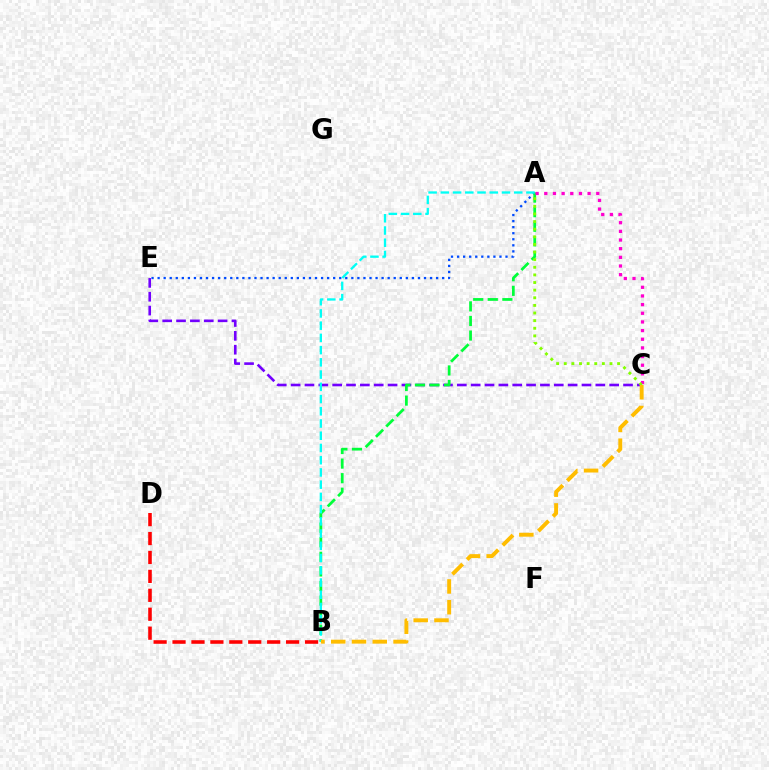{('C', 'E'): [{'color': '#7200ff', 'line_style': 'dashed', 'thickness': 1.88}], ('A', 'E'): [{'color': '#004bff', 'line_style': 'dotted', 'thickness': 1.64}], ('A', 'B'): [{'color': '#00ff39', 'line_style': 'dashed', 'thickness': 1.98}, {'color': '#00fff6', 'line_style': 'dashed', 'thickness': 1.66}], ('A', 'C'): [{'color': '#ff00cf', 'line_style': 'dotted', 'thickness': 2.35}, {'color': '#84ff00', 'line_style': 'dotted', 'thickness': 2.07}], ('B', 'C'): [{'color': '#ffbd00', 'line_style': 'dashed', 'thickness': 2.82}], ('B', 'D'): [{'color': '#ff0000', 'line_style': 'dashed', 'thickness': 2.57}]}